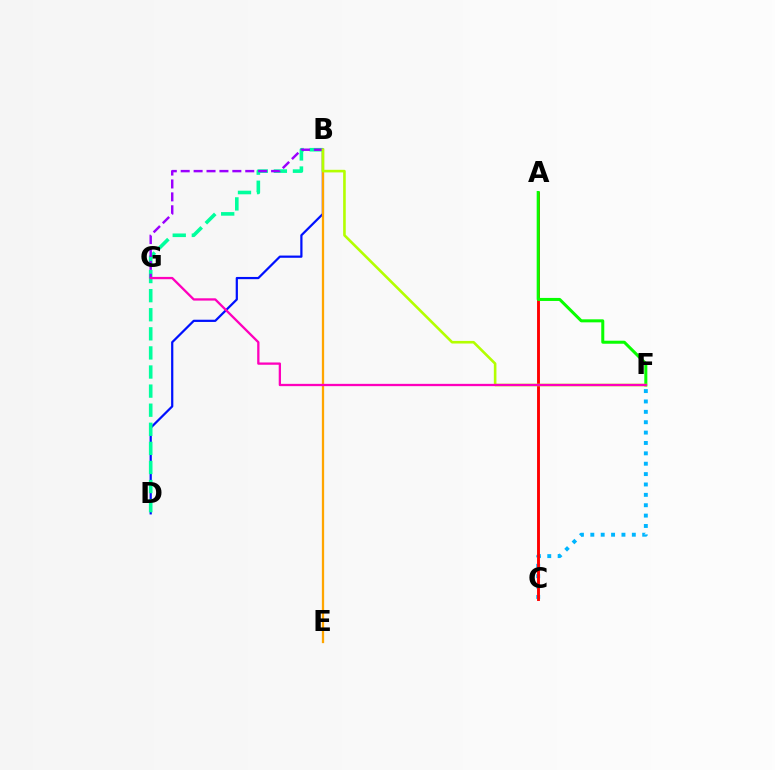{('C', 'F'): [{'color': '#00b5ff', 'line_style': 'dotted', 'thickness': 2.82}], ('A', 'C'): [{'color': '#ff0000', 'line_style': 'solid', 'thickness': 2.08}], ('B', 'D'): [{'color': '#0010ff', 'line_style': 'solid', 'thickness': 1.6}, {'color': '#00ff9d', 'line_style': 'dashed', 'thickness': 2.59}], ('B', 'E'): [{'color': '#ffa500', 'line_style': 'solid', 'thickness': 1.64}], ('A', 'F'): [{'color': '#08ff00', 'line_style': 'solid', 'thickness': 2.18}], ('B', 'G'): [{'color': '#9b00ff', 'line_style': 'dashed', 'thickness': 1.75}], ('B', 'F'): [{'color': '#b3ff00', 'line_style': 'solid', 'thickness': 1.88}], ('F', 'G'): [{'color': '#ff00bd', 'line_style': 'solid', 'thickness': 1.66}]}